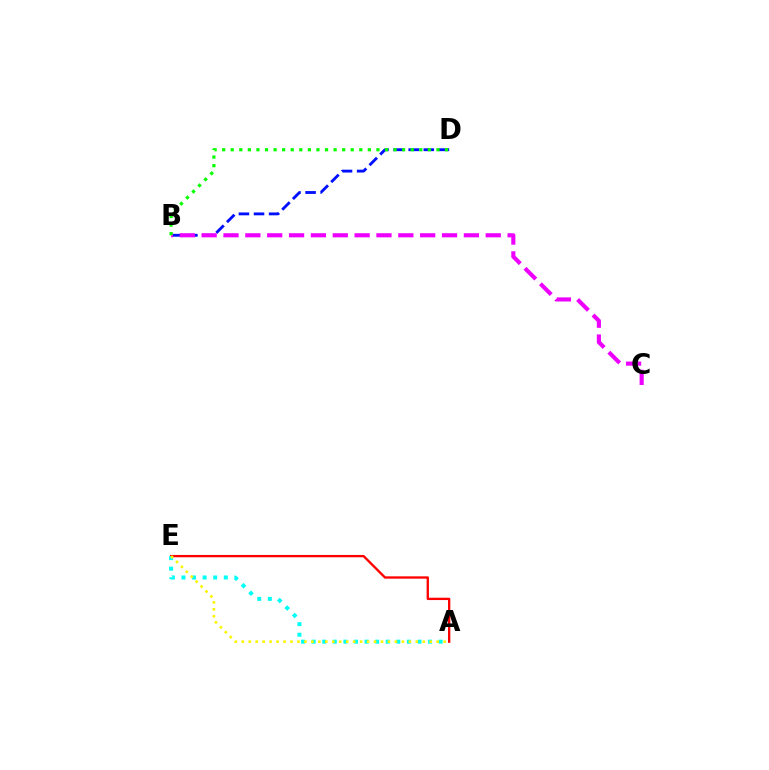{('B', 'D'): [{'color': '#0010ff', 'line_style': 'dashed', 'thickness': 2.05}, {'color': '#08ff00', 'line_style': 'dotted', 'thickness': 2.33}], ('B', 'C'): [{'color': '#ee00ff', 'line_style': 'dashed', 'thickness': 2.97}], ('A', 'E'): [{'color': '#ff0000', 'line_style': 'solid', 'thickness': 1.68}, {'color': '#00fff6', 'line_style': 'dotted', 'thickness': 2.87}, {'color': '#fcf500', 'line_style': 'dotted', 'thickness': 1.89}]}